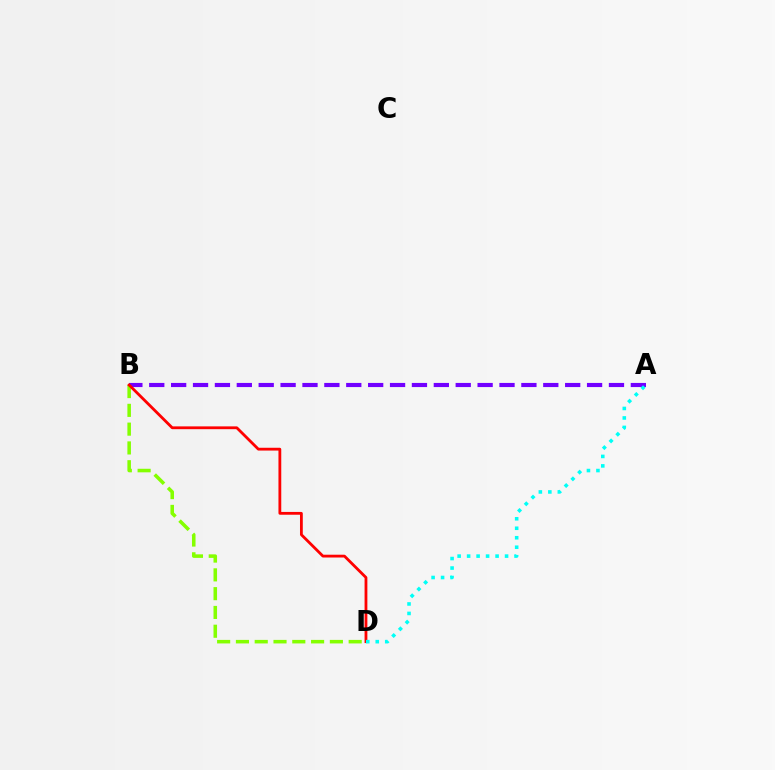{('A', 'B'): [{'color': '#7200ff', 'line_style': 'dashed', 'thickness': 2.97}], ('B', 'D'): [{'color': '#84ff00', 'line_style': 'dashed', 'thickness': 2.55}, {'color': '#ff0000', 'line_style': 'solid', 'thickness': 2.02}], ('A', 'D'): [{'color': '#00fff6', 'line_style': 'dotted', 'thickness': 2.58}]}